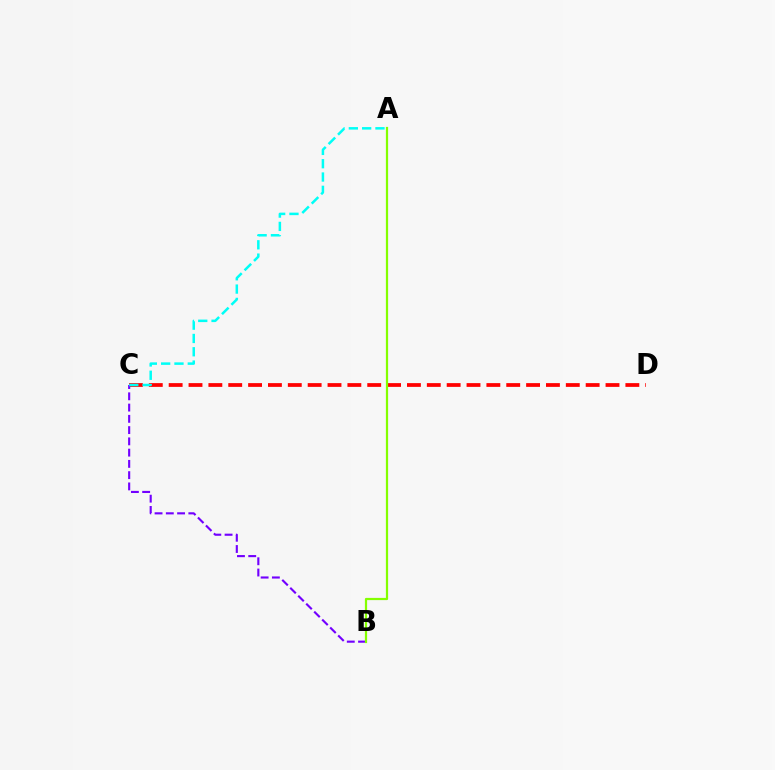{('C', 'D'): [{'color': '#ff0000', 'line_style': 'dashed', 'thickness': 2.7}], ('B', 'C'): [{'color': '#7200ff', 'line_style': 'dashed', 'thickness': 1.53}], ('A', 'B'): [{'color': '#84ff00', 'line_style': 'solid', 'thickness': 1.6}], ('A', 'C'): [{'color': '#00fff6', 'line_style': 'dashed', 'thickness': 1.81}]}